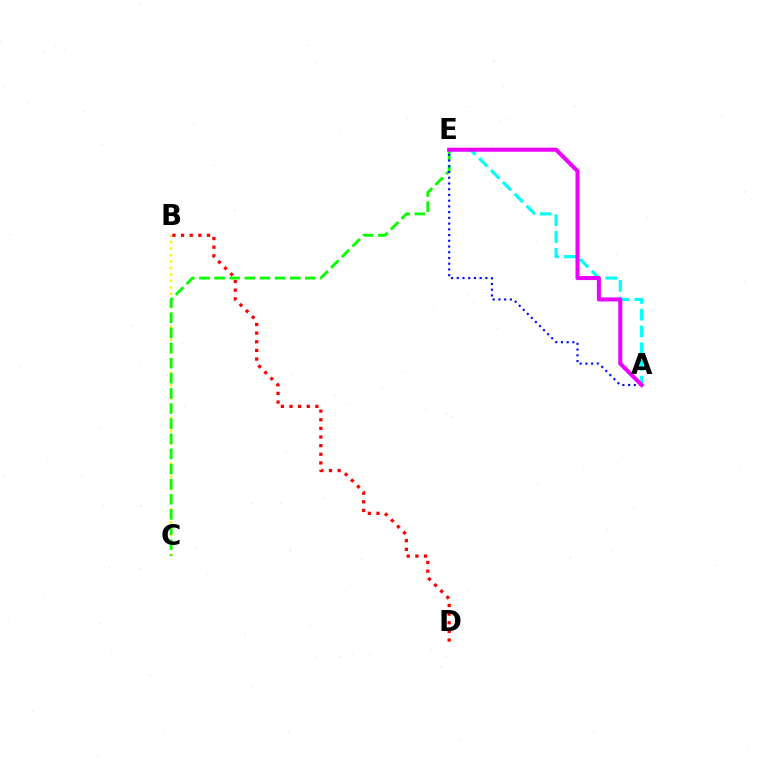{('B', 'C'): [{'color': '#fcf500', 'line_style': 'dotted', 'thickness': 1.77}], ('A', 'E'): [{'color': '#00fff6', 'line_style': 'dashed', 'thickness': 2.28}, {'color': '#0010ff', 'line_style': 'dotted', 'thickness': 1.56}, {'color': '#ee00ff', 'line_style': 'solid', 'thickness': 2.9}], ('C', 'E'): [{'color': '#08ff00', 'line_style': 'dashed', 'thickness': 2.06}], ('B', 'D'): [{'color': '#ff0000', 'line_style': 'dotted', 'thickness': 2.35}]}